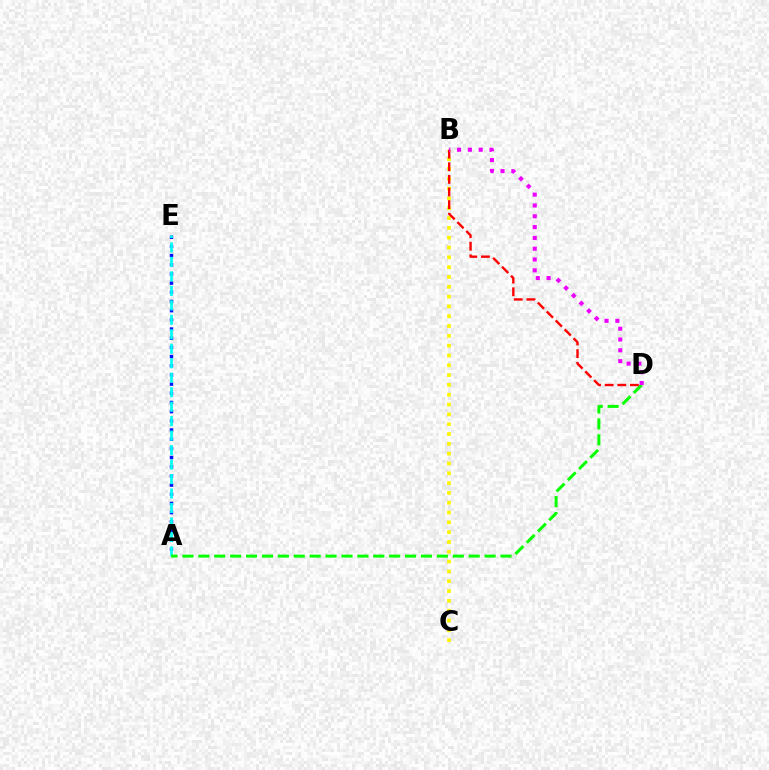{('A', 'E'): [{'color': '#0010ff', 'line_style': 'dotted', 'thickness': 2.49}, {'color': '#00fff6', 'line_style': 'dashed', 'thickness': 1.97}], ('B', 'C'): [{'color': '#fcf500', 'line_style': 'dotted', 'thickness': 2.67}], ('A', 'D'): [{'color': '#08ff00', 'line_style': 'dashed', 'thickness': 2.16}], ('B', 'D'): [{'color': '#ff0000', 'line_style': 'dashed', 'thickness': 1.71}, {'color': '#ee00ff', 'line_style': 'dotted', 'thickness': 2.94}]}